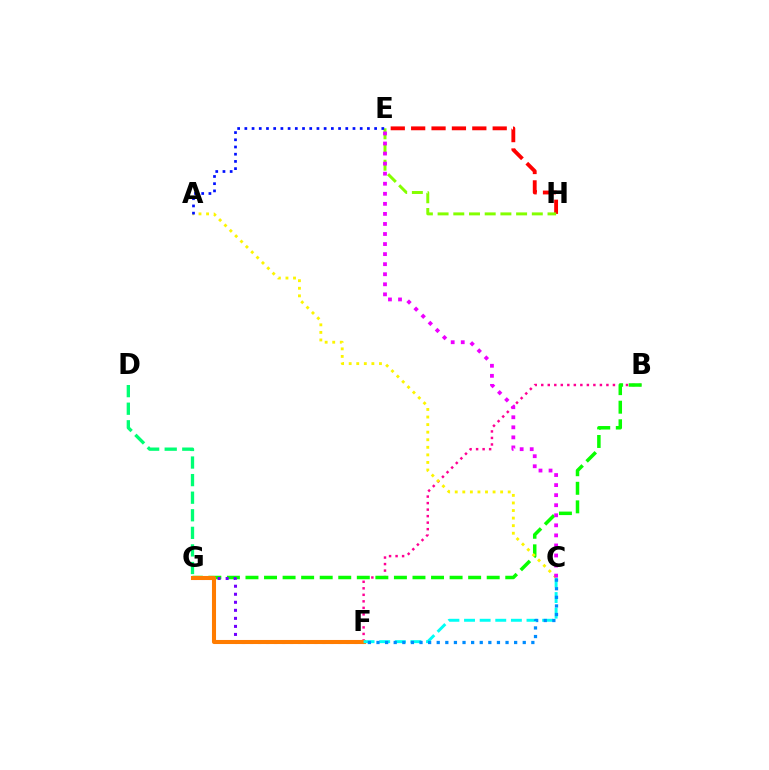{('E', 'H'): [{'color': '#ff0000', 'line_style': 'dashed', 'thickness': 2.77}, {'color': '#84ff00', 'line_style': 'dashed', 'thickness': 2.13}], ('B', 'F'): [{'color': '#ff0094', 'line_style': 'dotted', 'thickness': 1.77}], ('D', 'G'): [{'color': '#00ff74', 'line_style': 'dashed', 'thickness': 2.39}], ('B', 'G'): [{'color': '#08ff00', 'line_style': 'dashed', 'thickness': 2.52}], ('F', 'G'): [{'color': '#7200ff', 'line_style': 'dotted', 'thickness': 2.18}, {'color': '#ff7c00', 'line_style': 'solid', 'thickness': 2.93}], ('C', 'F'): [{'color': '#00fff6', 'line_style': 'dashed', 'thickness': 2.12}, {'color': '#008cff', 'line_style': 'dotted', 'thickness': 2.34}], ('A', 'C'): [{'color': '#fcf500', 'line_style': 'dotted', 'thickness': 2.06}], ('A', 'E'): [{'color': '#0010ff', 'line_style': 'dotted', 'thickness': 1.96}], ('C', 'E'): [{'color': '#ee00ff', 'line_style': 'dotted', 'thickness': 2.73}]}